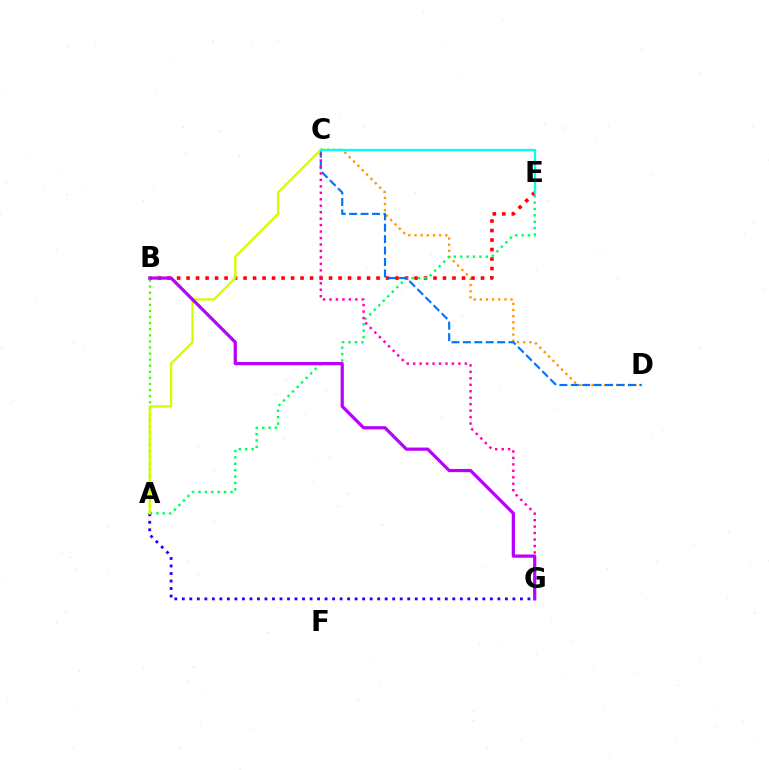{('C', 'D'): [{'color': '#ff9400', 'line_style': 'dotted', 'thickness': 1.67}, {'color': '#0074ff', 'line_style': 'dashed', 'thickness': 1.55}], ('B', 'E'): [{'color': '#ff0000', 'line_style': 'dotted', 'thickness': 2.58}], ('A', 'E'): [{'color': '#00ff5c', 'line_style': 'dotted', 'thickness': 1.74}], ('A', 'B'): [{'color': '#3dff00', 'line_style': 'dotted', 'thickness': 1.65}], ('C', 'G'): [{'color': '#ff00ac', 'line_style': 'dotted', 'thickness': 1.76}], ('A', 'G'): [{'color': '#2500ff', 'line_style': 'dotted', 'thickness': 2.04}], ('A', 'C'): [{'color': '#d1ff00', 'line_style': 'solid', 'thickness': 1.66}], ('C', 'E'): [{'color': '#00fff6', 'line_style': 'solid', 'thickness': 1.67}], ('B', 'G'): [{'color': '#b900ff', 'line_style': 'solid', 'thickness': 2.31}]}